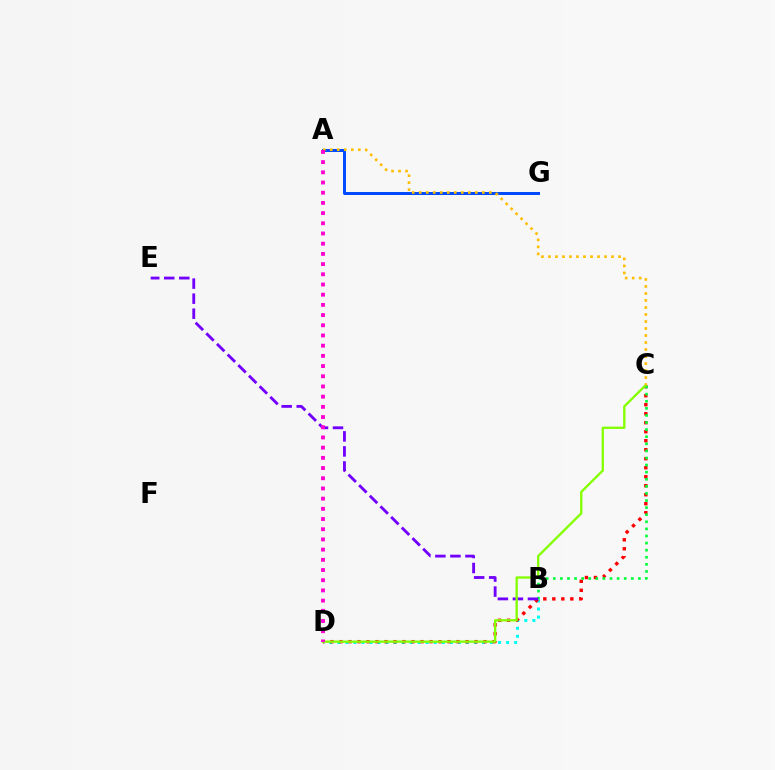{('B', 'D'): [{'color': '#00fff6', 'line_style': 'dotted', 'thickness': 2.18}], ('C', 'D'): [{'color': '#ff0000', 'line_style': 'dotted', 'thickness': 2.45}, {'color': '#84ff00', 'line_style': 'solid', 'thickness': 1.67}], ('B', 'C'): [{'color': '#00ff39', 'line_style': 'dotted', 'thickness': 1.93}], ('B', 'E'): [{'color': '#7200ff', 'line_style': 'dashed', 'thickness': 2.04}], ('A', 'G'): [{'color': '#004bff', 'line_style': 'solid', 'thickness': 2.16}], ('A', 'C'): [{'color': '#ffbd00', 'line_style': 'dotted', 'thickness': 1.9}], ('A', 'D'): [{'color': '#ff00cf', 'line_style': 'dotted', 'thickness': 2.77}]}